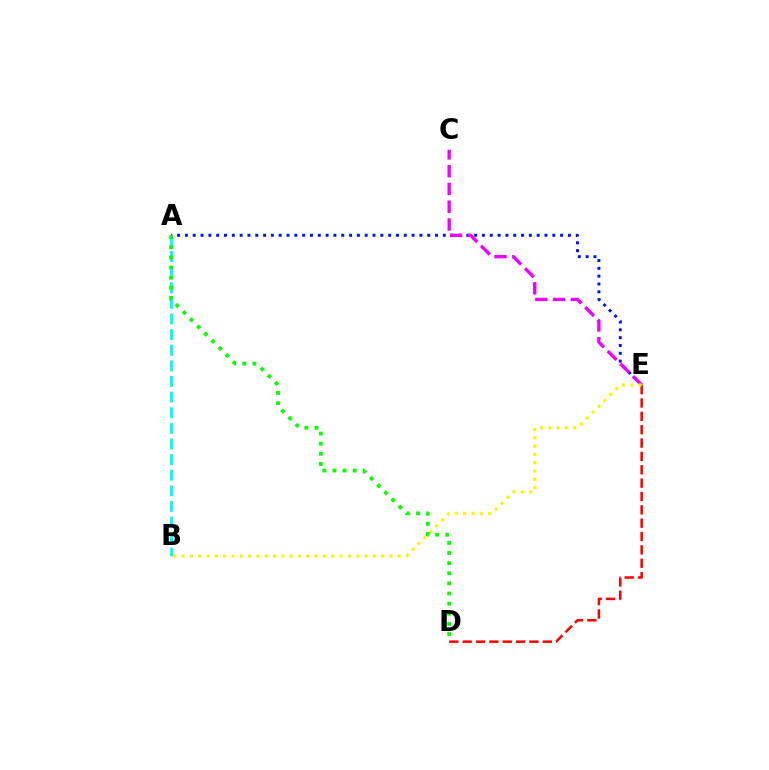{('A', 'B'): [{'color': '#00fff6', 'line_style': 'dashed', 'thickness': 2.12}], ('A', 'E'): [{'color': '#0010ff', 'line_style': 'dotted', 'thickness': 2.12}], ('D', 'E'): [{'color': '#ff0000', 'line_style': 'dashed', 'thickness': 1.81}], ('C', 'E'): [{'color': '#ee00ff', 'line_style': 'dashed', 'thickness': 2.41}], ('A', 'D'): [{'color': '#08ff00', 'line_style': 'dotted', 'thickness': 2.75}], ('B', 'E'): [{'color': '#fcf500', 'line_style': 'dotted', 'thickness': 2.26}]}